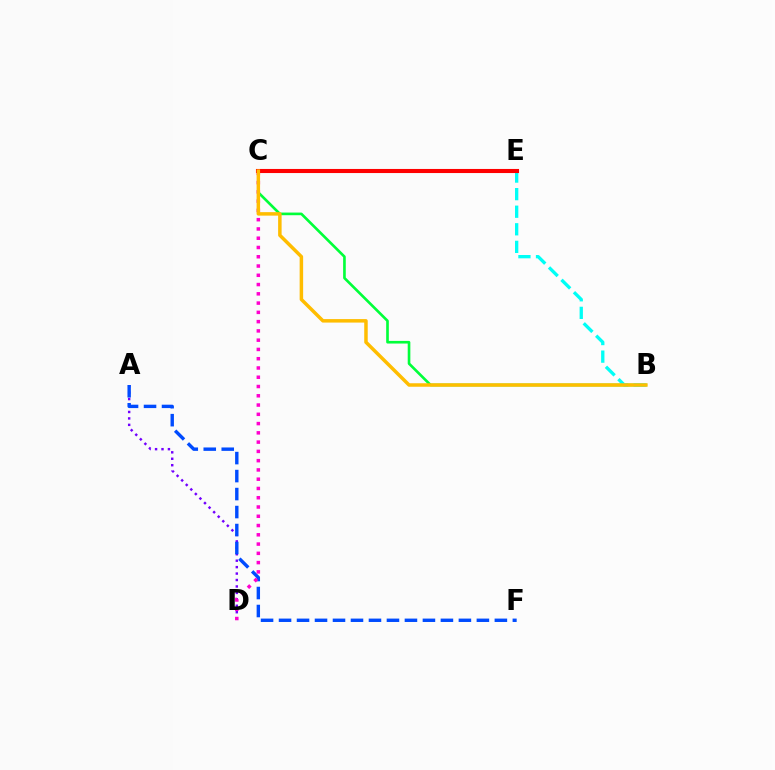{('B', 'C'): [{'color': '#00ff39', 'line_style': 'solid', 'thickness': 1.9}, {'color': '#ffbd00', 'line_style': 'solid', 'thickness': 2.51}], ('C', 'E'): [{'color': '#84ff00', 'line_style': 'solid', 'thickness': 1.53}, {'color': '#ff0000', 'line_style': 'solid', 'thickness': 2.94}], ('B', 'E'): [{'color': '#00fff6', 'line_style': 'dashed', 'thickness': 2.39}], ('A', 'D'): [{'color': '#7200ff', 'line_style': 'dotted', 'thickness': 1.75}], ('A', 'F'): [{'color': '#004bff', 'line_style': 'dashed', 'thickness': 2.44}], ('C', 'D'): [{'color': '#ff00cf', 'line_style': 'dotted', 'thickness': 2.52}]}